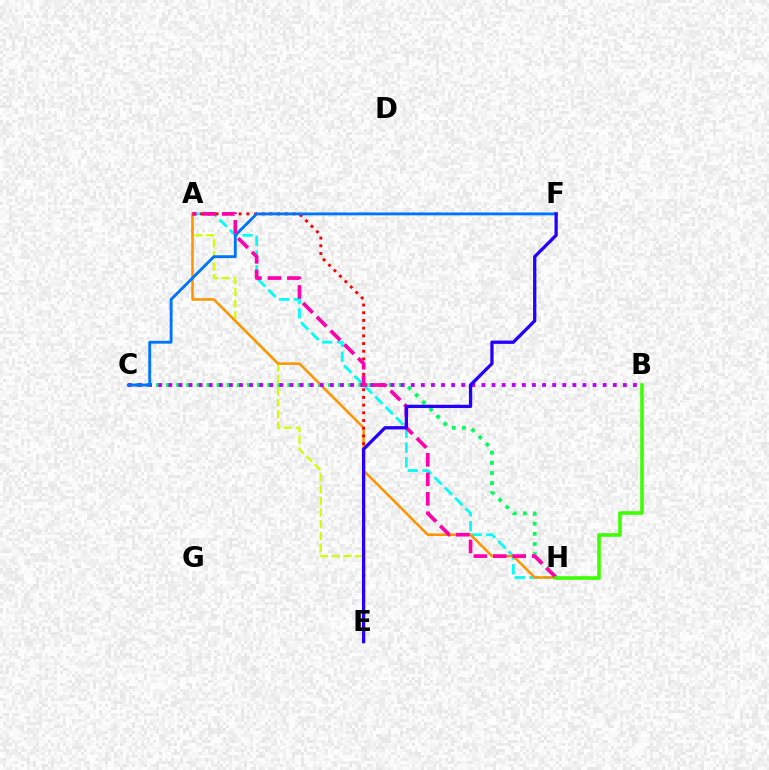{('A', 'H'): [{'color': '#00fff6', 'line_style': 'dashed', 'thickness': 2.0}, {'color': '#ff9400', 'line_style': 'solid', 'thickness': 1.83}, {'color': '#ff00ac', 'line_style': 'dashed', 'thickness': 2.64}], ('C', 'H'): [{'color': '#00ff5c', 'line_style': 'dotted', 'thickness': 2.75}], ('A', 'E'): [{'color': '#d1ff00', 'line_style': 'dashed', 'thickness': 1.59}, {'color': '#ff0000', 'line_style': 'dotted', 'thickness': 2.09}], ('B', 'C'): [{'color': '#b900ff', 'line_style': 'dotted', 'thickness': 2.74}], ('C', 'F'): [{'color': '#0074ff', 'line_style': 'solid', 'thickness': 2.07}], ('E', 'F'): [{'color': '#2500ff', 'line_style': 'solid', 'thickness': 2.37}], ('B', 'H'): [{'color': '#3dff00', 'line_style': 'solid', 'thickness': 2.58}]}